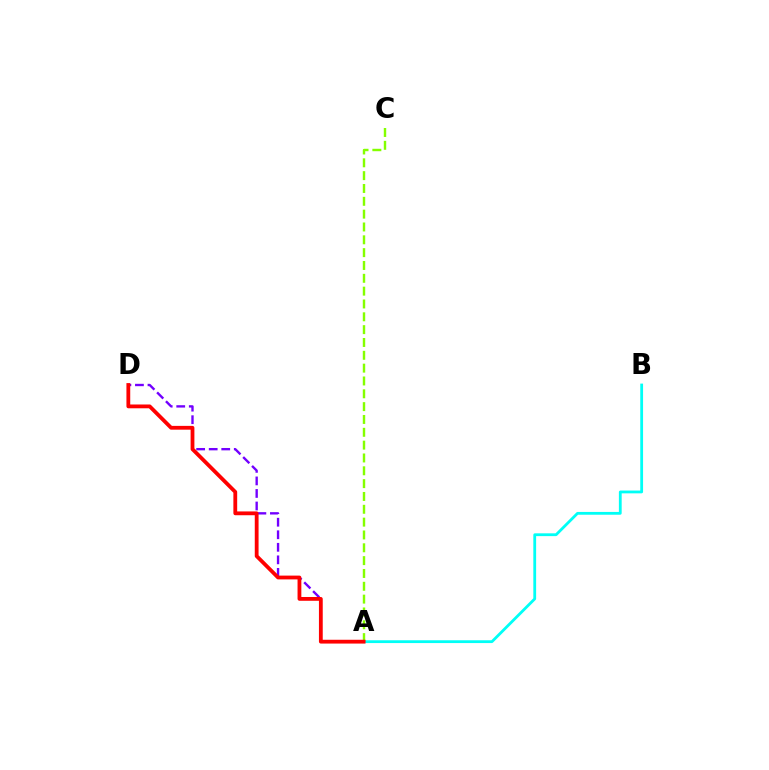{('A', 'D'): [{'color': '#7200ff', 'line_style': 'dashed', 'thickness': 1.7}, {'color': '#ff0000', 'line_style': 'solid', 'thickness': 2.74}], ('A', 'B'): [{'color': '#00fff6', 'line_style': 'solid', 'thickness': 2.01}], ('A', 'C'): [{'color': '#84ff00', 'line_style': 'dashed', 'thickness': 1.74}]}